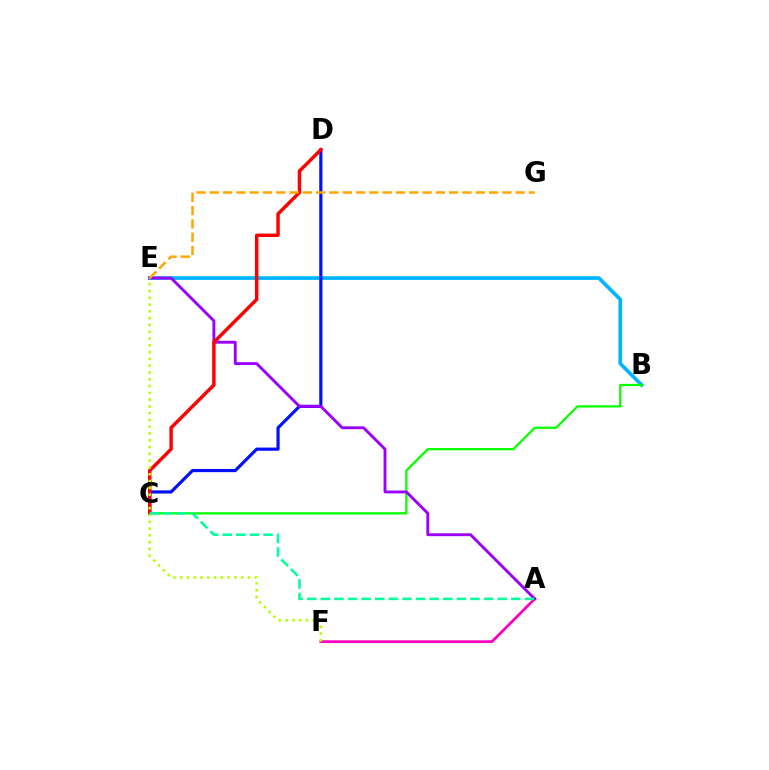{('A', 'F'): [{'color': '#ff00bd', 'line_style': 'solid', 'thickness': 2.0}], ('B', 'E'): [{'color': '#00b5ff', 'line_style': 'solid', 'thickness': 2.64}], ('B', 'C'): [{'color': '#08ff00', 'line_style': 'solid', 'thickness': 1.64}], ('C', 'D'): [{'color': '#0010ff', 'line_style': 'solid', 'thickness': 2.28}, {'color': '#ff0000', 'line_style': 'solid', 'thickness': 2.48}], ('A', 'E'): [{'color': '#9b00ff', 'line_style': 'solid', 'thickness': 2.08}], ('E', 'G'): [{'color': '#ffa500', 'line_style': 'dashed', 'thickness': 1.81}], ('E', 'F'): [{'color': '#b3ff00', 'line_style': 'dotted', 'thickness': 1.84}], ('A', 'C'): [{'color': '#00ff9d', 'line_style': 'dashed', 'thickness': 1.85}]}